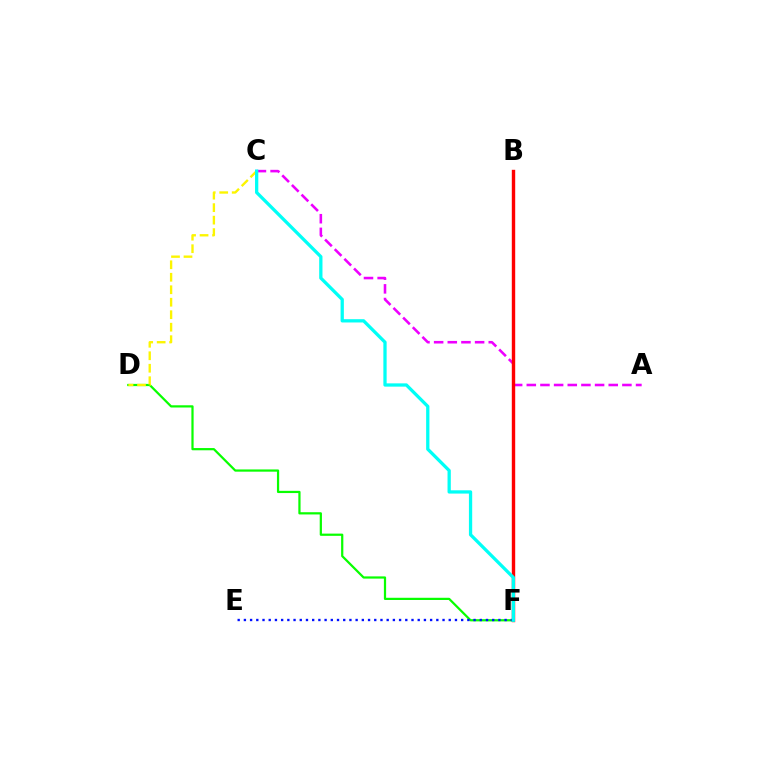{('A', 'C'): [{'color': '#ee00ff', 'line_style': 'dashed', 'thickness': 1.86}], ('D', 'F'): [{'color': '#08ff00', 'line_style': 'solid', 'thickness': 1.6}], ('C', 'D'): [{'color': '#fcf500', 'line_style': 'dashed', 'thickness': 1.7}], ('E', 'F'): [{'color': '#0010ff', 'line_style': 'dotted', 'thickness': 1.69}], ('B', 'F'): [{'color': '#ff0000', 'line_style': 'solid', 'thickness': 2.45}], ('C', 'F'): [{'color': '#00fff6', 'line_style': 'solid', 'thickness': 2.36}]}